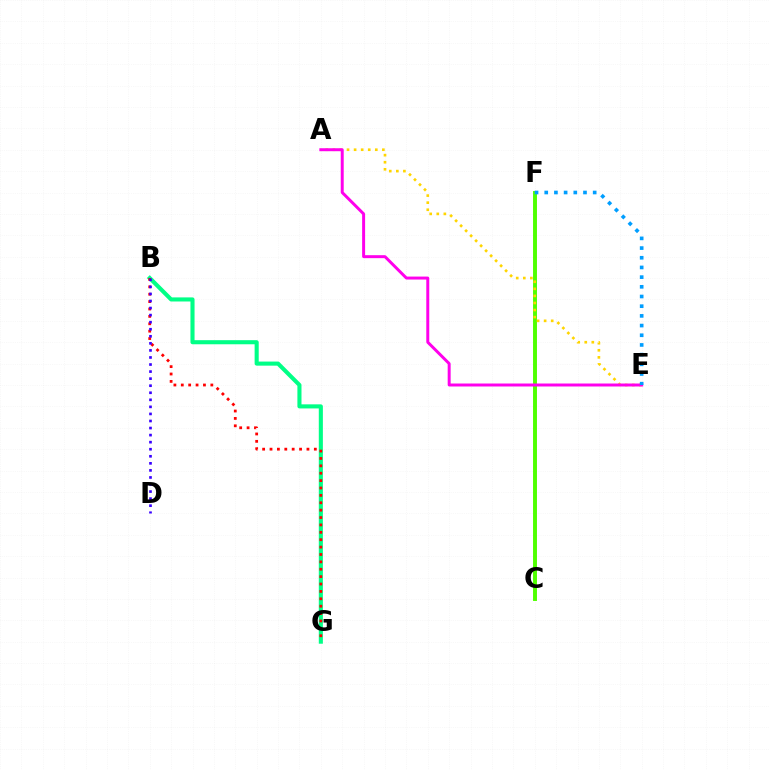{('C', 'F'): [{'color': '#4fff00', 'line_style': 'solid', 'thickness': 2.83}], ('A', 'E'): [{'color': '#ffd500', 'line_style': 'dotted', 'thickness': 1.92}, {'color': '#ff00ed', 'line_style': 'solid', 'thickness': 2.14}], ('B', 'G'): [{'color': '#00ff86', 'line_style': 'solid', 'thickness': 2.95}, {'color': '#ff0000', 'line_style': 'dotted', 'thickness': 2.01}], ('E', 'F'): [{'color': '#009eff', 'line_style': 'dotted', 'thickness': 2.63}], ('B', 'D'): [{'color': '#3700ff', 'line_style': 'dotted', 'thickness': 1.92}]}